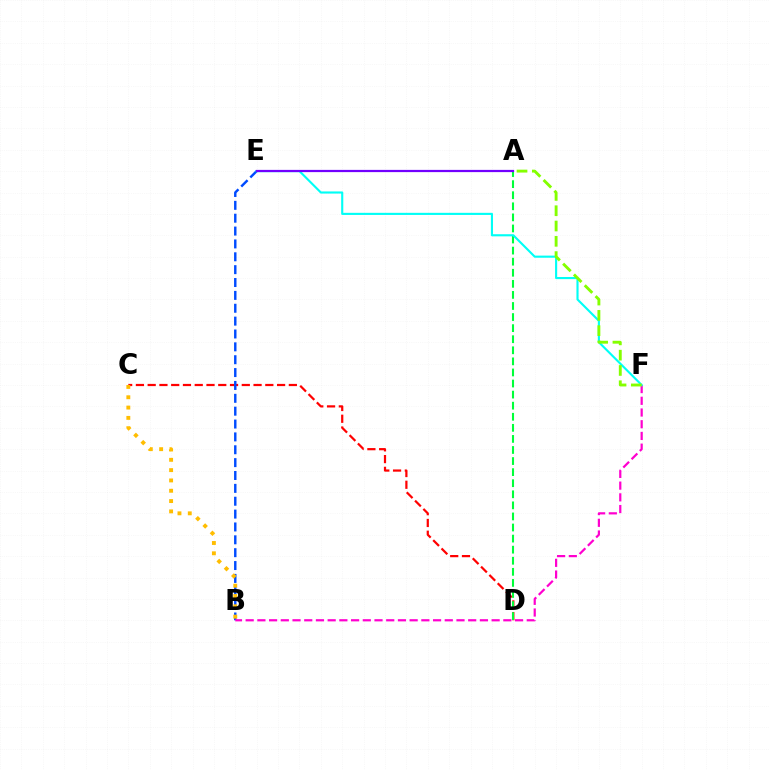{('C', 'D'): [{'color': '#ff0000', 'line_style': 'dashed', 'thickness': 1.6}], ('B', 'E'): [{'color': '#004bff', 'line_style': 'dashed', 'thickness': 1.75}], ('A', 'D'): [{'color': '#00ff39', 'line_style': 'dashed', 'thickness': 1.5}], ('B', 'F'): [{'color': '#ff00cf', 'line_style': 'dashed', 'thickness': 1.59}], ('E', 'F'): [{'color': '#00fff6', 'line_style': 'solid', 'thickness': 1.53}], ('B', 'C'): [{'color': '#ffbd00', 'line_style': 'dotted', 'thickness': 2.8}], ('A', 'F'): [{'color': '#84ff00', 'line_style': 'dashed', 'thickness': 2.08}], ('A', 'E'): [{'color': '#7200ff', 'line_style': 'solid', 'thickness': 1.6}]}